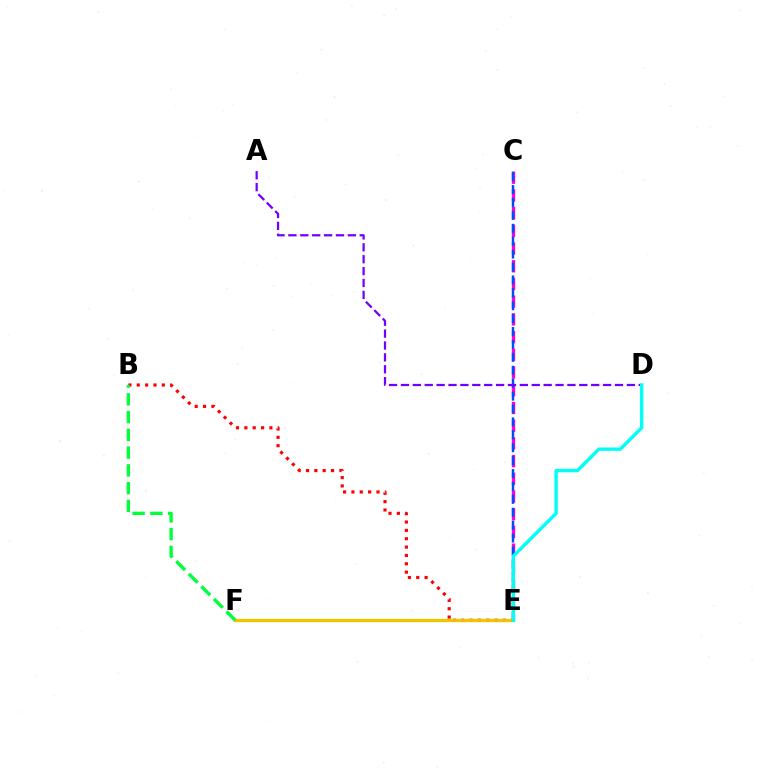{('E', 'F'): [{'color': '#84ff00', 'line_style': 'solid', 'thickness': 2.39}, {'color': '#ffbd00', 'line_style': 'solid', 'thickness': 2.05}], ('C', 'E'): [{'color': '#ff00cf', 'line_style': 'dashed', 'thickness': 2.41}, {'color': '#004bff', 'line_style': 'dashed', 'thickness': 1.75}], ('B', 'E'): [{'color': '#ff0000', 'line_style': 'dotted', 'thickness': 2.27}], ('A', 'D'): [{'color': '#7200ff', 'line_style': 'dashed', 'thickness': 1.62}], ('B', 'F'): [{'color': '#00ff39', 'line_style': 'dashed', 'thickness': 2.41}], ('D', 'E'): [{'color': '#00fff6', 'line_style': 'solid', 'thickness': 2.45}]}